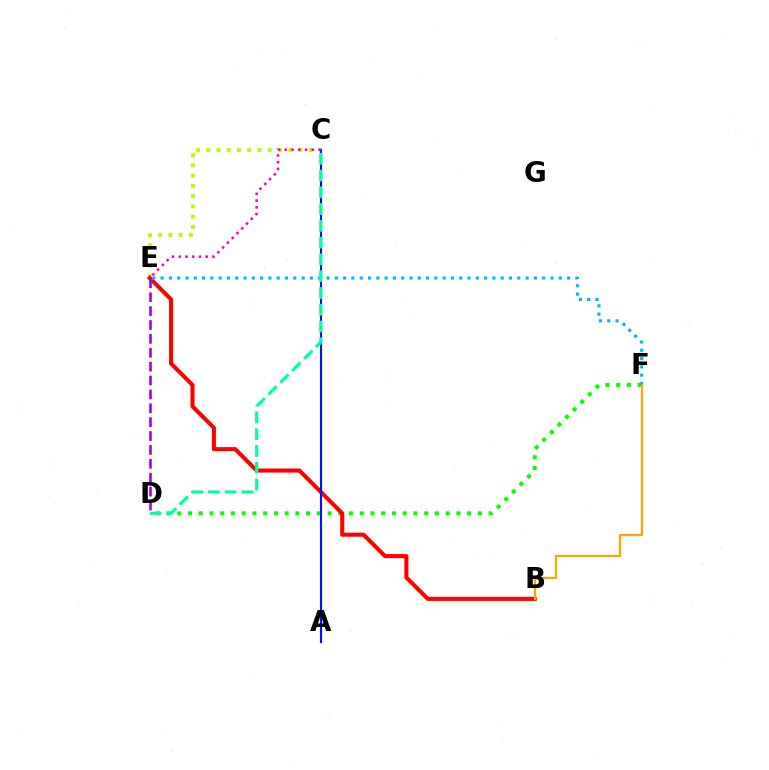{('C', 'E'): [{'color': '#b3ff00', 'line_style': 'dotted', 'thickness': 2.78}, {'color': '#ff00bd', 'line_style': 'dotted', 'thickness': 1.83}], ('D', 'F'): [{'color': '#08ff00', 'line_style': 'dotted', 'thickness': 2.92}], ('B', 'E'): [{'color': '#ff0000', 'line_style': 'solid', 'thickness': 2.93}], ('E', 'F'): [{'color': '#00b5ff', 'line_style': 'dotted', 'thickness': 2.25}], ('A', 'C'): [{'color': '#0010ff', 'line_style': 'solid', 'thickness': 1.54}], ('B', 'F'): [{'color': '#ffa500', 'line_style': 'solid', 'thickness': 1.61}], ('C', 'D'): [{'color': '#00ff9d', 'line_style': 'dashed', 'thickness': 2.28}], ('D', 'E'): [{'color': '#9b00ff', 'line_style': 'dashed', 'thickness': 1.89}]}